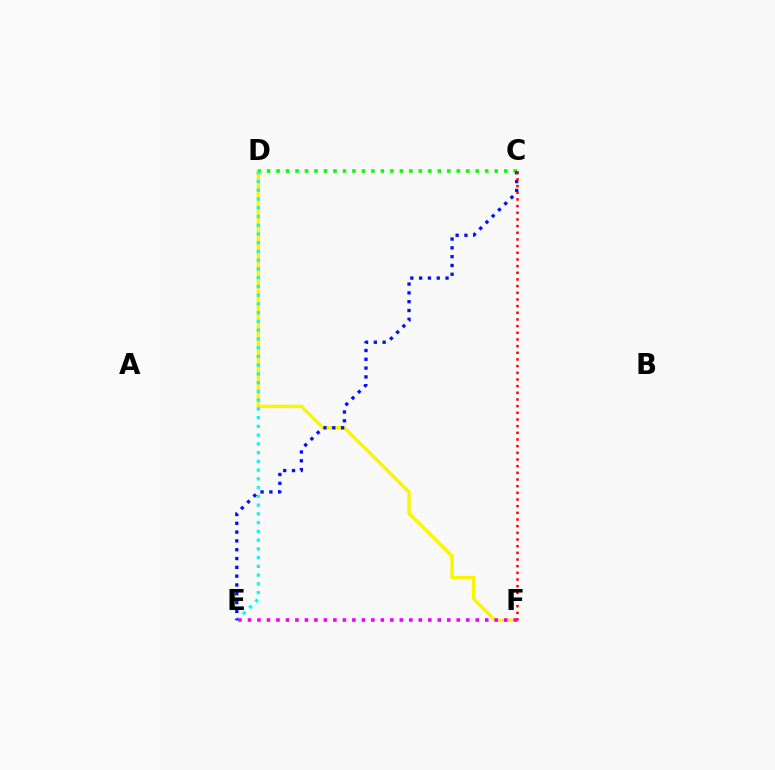{('D', 'F'): [{'color': '#fcf500', 'line_style': 'solid', 'thickness': 2.48}], ('C', 'D'): [{'color': '#08ff00', 'line_style': 'dotted', 'thickness': 2.58}], ('D', 'E'): [{'color': '#00fff6', 'line_style': 'dotted', 'thickness': 2.38}], ('C', 'E'): [{'color': '#0010ff', 'line_style': 'dotted', 'thickness': 2.39}], ('E', 'F'): [{'color': '#ee00ff', 'line_style': 'dotted', 'thickness': 2.58}], ('C', 'F'): [{'color': '#ff0000', 'line_style': 'dotted', 'thickness': 1.81}]}